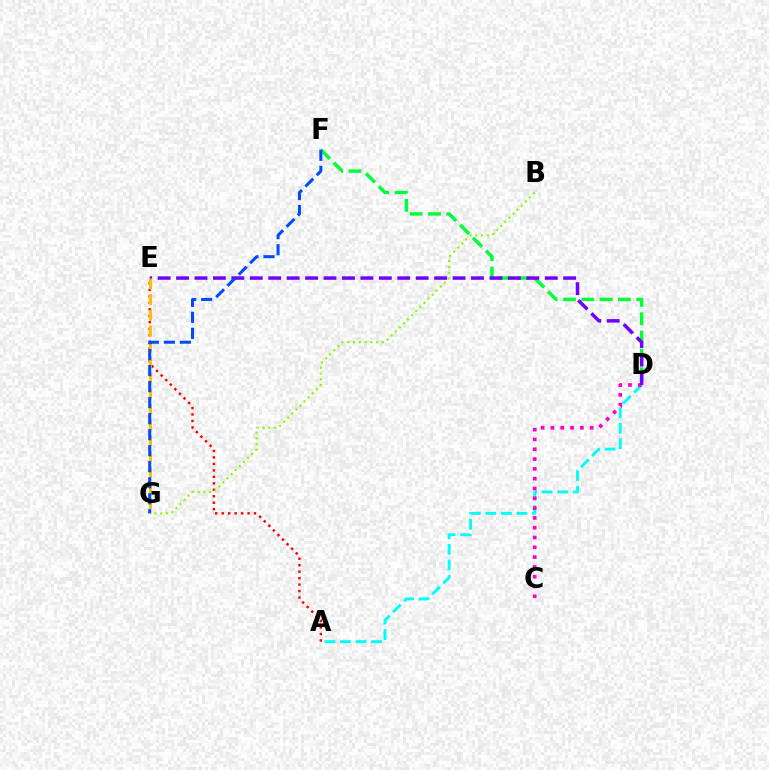{('D', 'F'): [{'color': '#00ff39', 'line_style': 'dashed', 'thickness': 2.49}], ('A', 'D'): [{'color': '#00fff6', 'line_style': 'dashed', 'thickness': 2.11}], ('A', 'E'): [{'color': '#ff0000', 'line_style': 'dotted', 'thickness': 1.76}], ('C', 'D'): [{'color': '#ff00cf', 'line_style': 'dotted', 'thickness': 2.66}], ('D', 'E'): [{'color': '#7200ff', 'line_style': 'dashed', 'thickness': 2.5}], ('E', 'G'): [{'color': '#ffbd00', 'line_style': 'dashed', 'thickness': 2.13}], ('B', 'G'): [{'color': '#84ff00', 'line_style': 'dotted', 'thickness': 1.57}], ('F', 'G'): [{'color': '#004bff', 'line_style': 'dashed', 'thickness': 2.18}]}